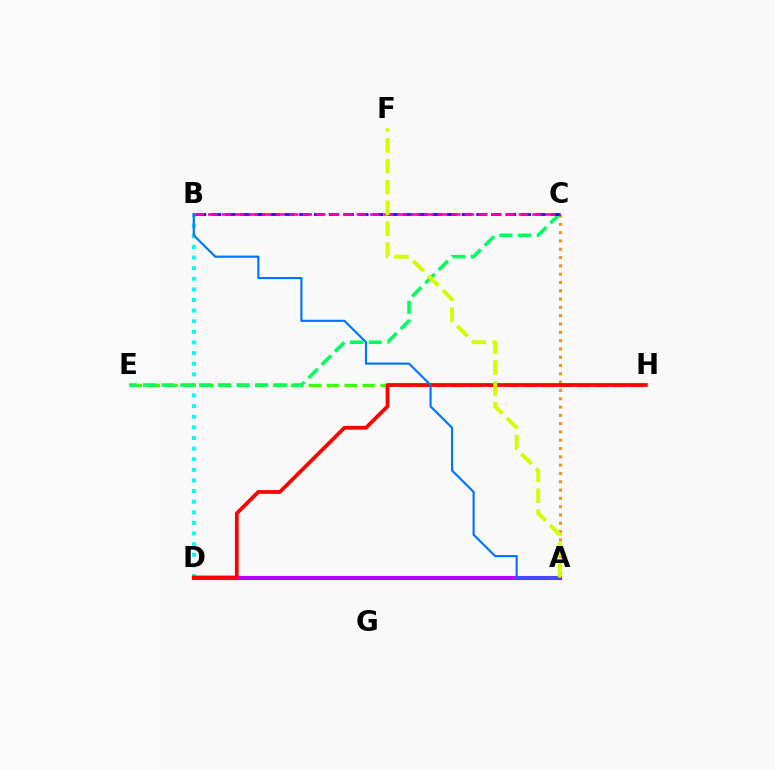{('B', 'D'): [{'color': '#00fff6', 'line_style': 'dotted', 'thickness': 2.88}], ('A', 'C'): [{'color': '#ff9400', 'line_style': 'dotted', 'thickness': 2.26}], ('A', 'D'): [{'color': '#b900ff', 'line_style': 'solid', 'thickness': 2.95}], ('E', 'H'): [{'color': '#3dff00', 'line_style': 'dashed', 'thickness': 2.43}], ('C', 'E'): [{'color': '#00ff5c', 'line_style': 'dashed', 'thickness': 2.54}], ('D', 'H'): [{'color': '#ff0000', 'line_style': 'solid', 'thickness': 2.7}], ('B', 'C'): [{'color': '#2500ff', 'line_style': 'dashed', 'thickness': 2.01}, {'color': '#ff00ac', 'line_style': 'dashed', 'thickness': 1.84}], ('A', 'B'): [{'color': '#0074ff', 'line_style': 'solid', 'thickness': 1.55}], ('A', 'F'): [{'color': '#d1ff00', 'line_style': 'dashed', 'thickness': 2.83}]}